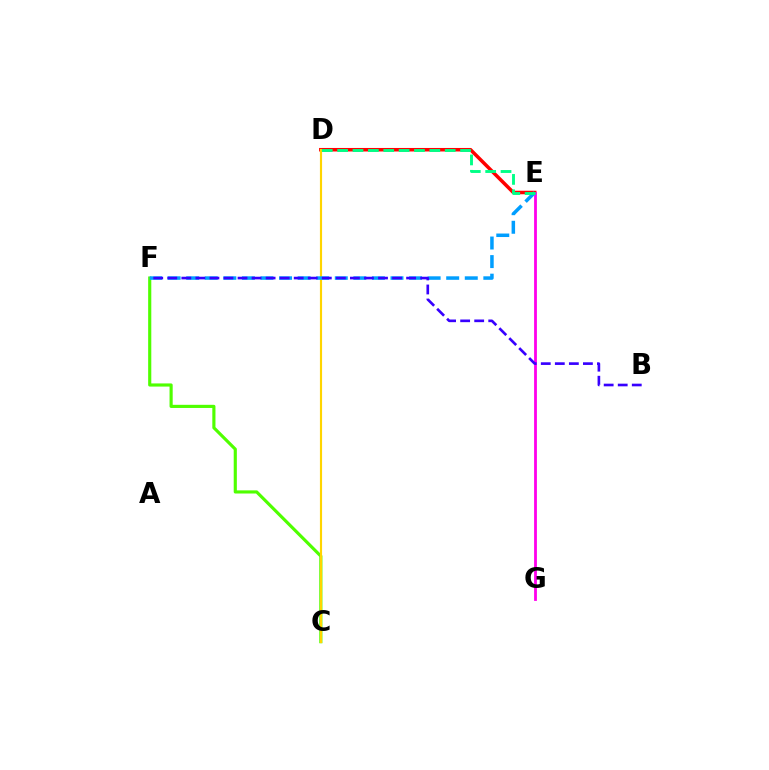{('C', 'F'): [{'color': '#4fff00', 'line_style': 'solid', 'thickness': 2.26}], ('D', 'E'): [{'color': '#ff0000', 'line_style': 'solid', 'thickness': 2.53}, {'color': '#00ff86', 'line_style': 'dashed', 'thickness': 2.09}], ('E', 'G'): [{'color': '#ff00ed', 'line_style': 'solid', 'thickness': 2.02}], ('C', 'D'): [{'color': '#ffd500', 'line_style': 'solid', 'thickness': 1.54}], ('E', 'F'): [{'color': '#009eff', 'line_style': 'dashed', 'thickness': 2.52}], ('B', 'F'): [{'color': '#3700ff', 'line_style': 'dashed', 'thickness': 1.91}]}